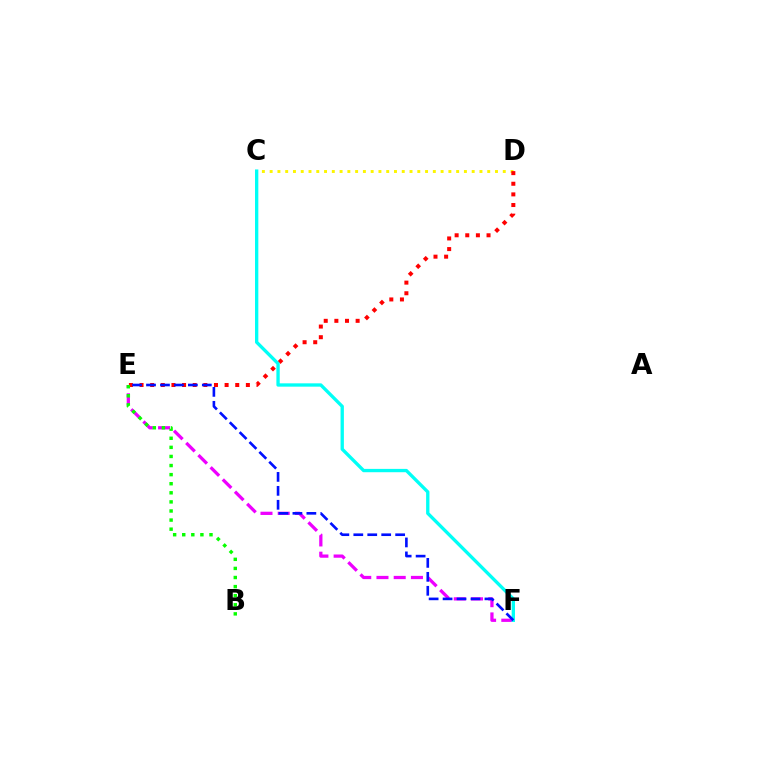{('C', 'D'): [{'color': '#fcf500', 'line_style': 'dotted', 'thickness': 2.11}], ('E', 'F'): [{'color': '#ee00ff', 'line_style': 'dashed', 'thickness': 2.34}, {'color': '#0010ff', 'line_style': 'dashed', 'thickness': 1.9}], ('D', 'E'): [{'color': '#ff0000', 'line_style': 'dotted', 'thickness': 2.89}], ('C', 'F'): [{'color': '#00fff6', 'line_style': 'solid', 'thickness': 2.4}], ('B', 'E'): [{'color': '#08ff00', 'line_style': 'dotted', 'thickness': 2.47}]}